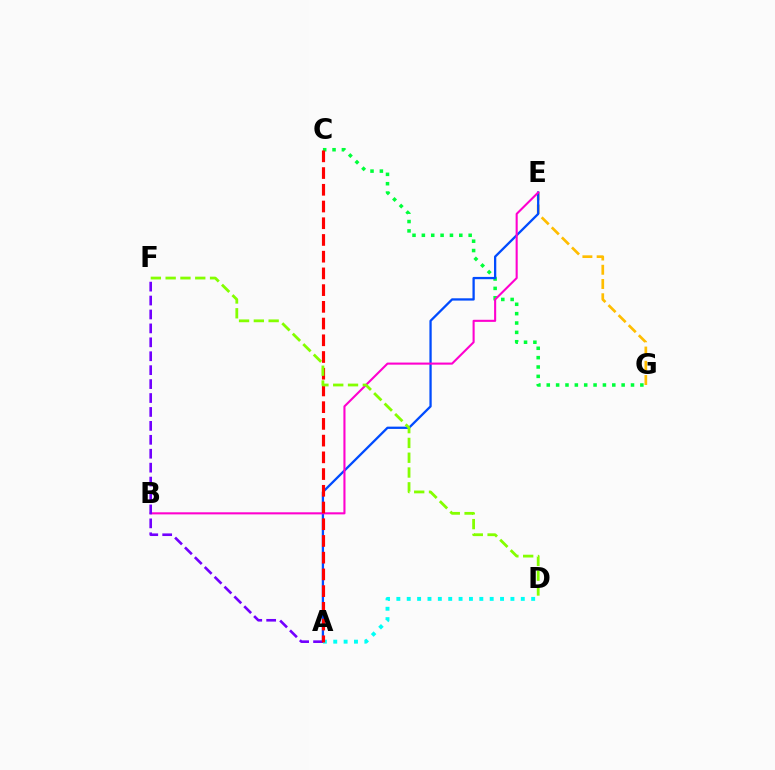{('C', 'G'): [{'color': '#00ff39', 'line_style': 'dotted', 'thickness': 2.54}], ('E', 'G'): [{'color': '#ffbd00', 'line_style': 'dashed', 'thickness': 1.93}], ('A', 'E'): [{'color': '#004bff', 'line_style': 'solid', 'thickness': 1.65}], ('A', 'D'): [{'color': '#00fff6', 'line_style': 'dotted', 'thickness': 2.82}], ('B', 'E'): [{'color': '#ff00cf', 'line_style': 'solid', 'thickness': 1.51}], ('A', 'F'): [{'color': '#7200ff', 'line_style': 'dashed', 'thickness': 1.89}], ('A', 'C'): [{'color': '#ff0000', 'line_style': 'dashed', 'thickness': 2.27}], ('D', 'F'): [{'color': '#84ff00', 'line_style': 'dashed', 'thickness': 2.01}]}